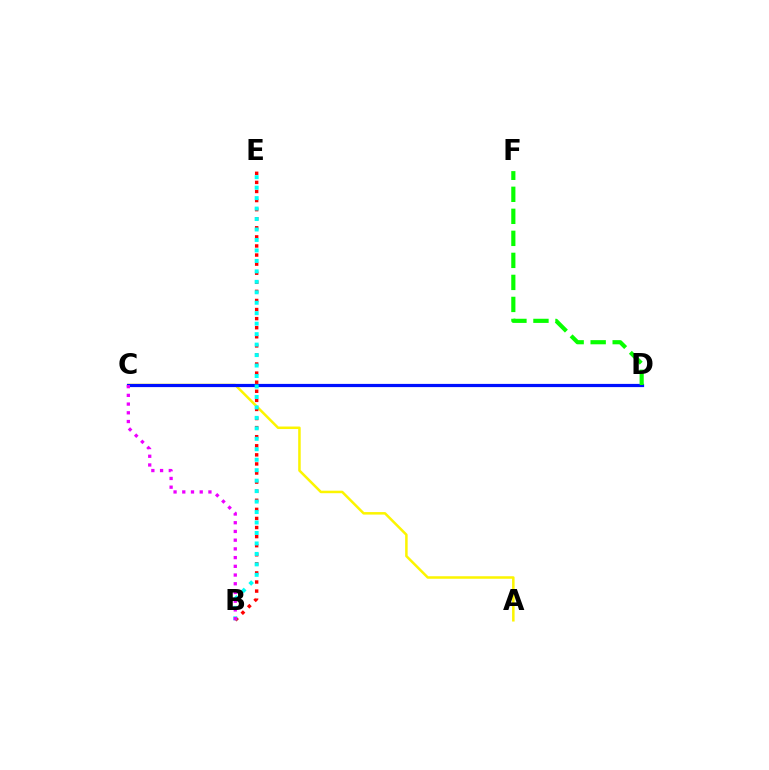{('A', 'C'): [{'color': '#fcf500', 'line_style': 'solid', 'thickness': 1.81}], ('C', 'D'): [{'color': '#0010ff', 'line_style': 'solid', 'thickness': 2.31}], ('B', 'E'): [{'color': '#ff0000', 'line_style': 'dotted', 'thickness': 2.47}, {'color': '#00fff6', 'line_style': 'dotted', 'thickness': 2.84}], ('D', 'F'): [{'color': '#08ff00', 'line_style': 'dashed', 'thickness': 2.99}], ('B', 'C'): [{'color': '#ee00ff', 'line_style': 'dotted', 'thickness': 2.37}]}